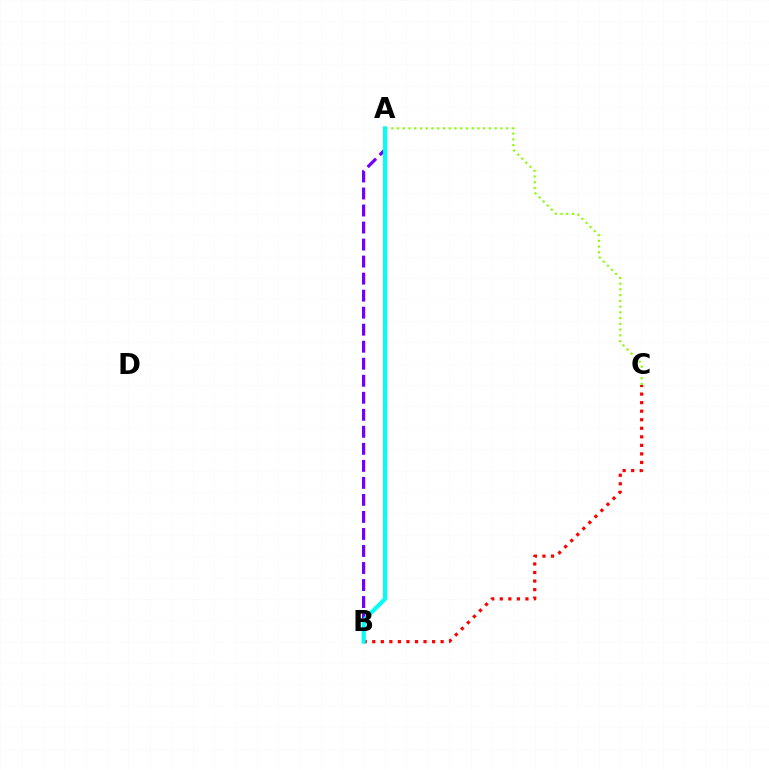{('A', 'B'): [{'color': '#7200ff', 'line_style': 'dashed', 'thickness': 2.31}, {'color': '#00fff6', 'line_style': 'solid', 'thickness': 2.93}], ('A', 'C'): [{'color': '#84ff00', 'line_style': 'dotted', 'thickness': 1.56}], ('B', 'C'): [{'color': '#ff0000', 'line_style': 'dotted', 'thickness': 2.32}]}